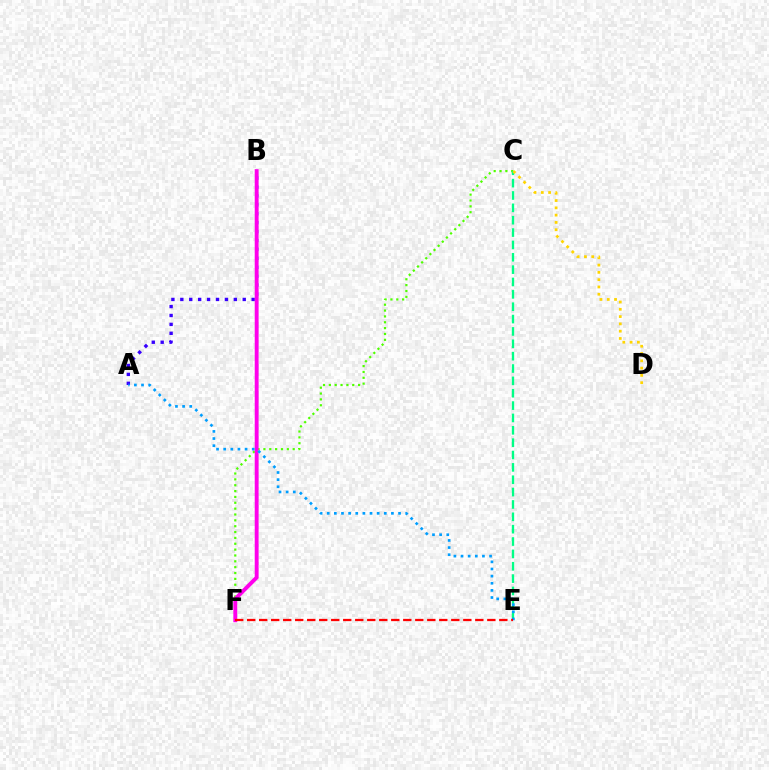{('A', 'B'): [{'color': '#3700ff', 'line_style': 'dotted', 'thickness': 2.42}], ('C', 'F'): [{'color': '#4fff00', 'line_style': 'dotted', 'thickness': 1.59}], ('B', 'F'): [{'color': '#ff00ed', 'line_style': 'solid', 'thickness': 2.8}], ('C', 'E'): [{'color': '#00ff86', 'line_style': 'dashed', 'thickness': 1.68}], ('A', 'E'): [{'color': '#009eff', 'line_style': 'dotted', 'thickness': 1.94}], ('C', 'D'): [{'color': '#ffd500', 'line_style': 'dotted', 'thickness': 1.98}], ('E', 'F'): [{'color': '#ff0000', 'line_style': 'dashed', 'thickness': 1.63}]}